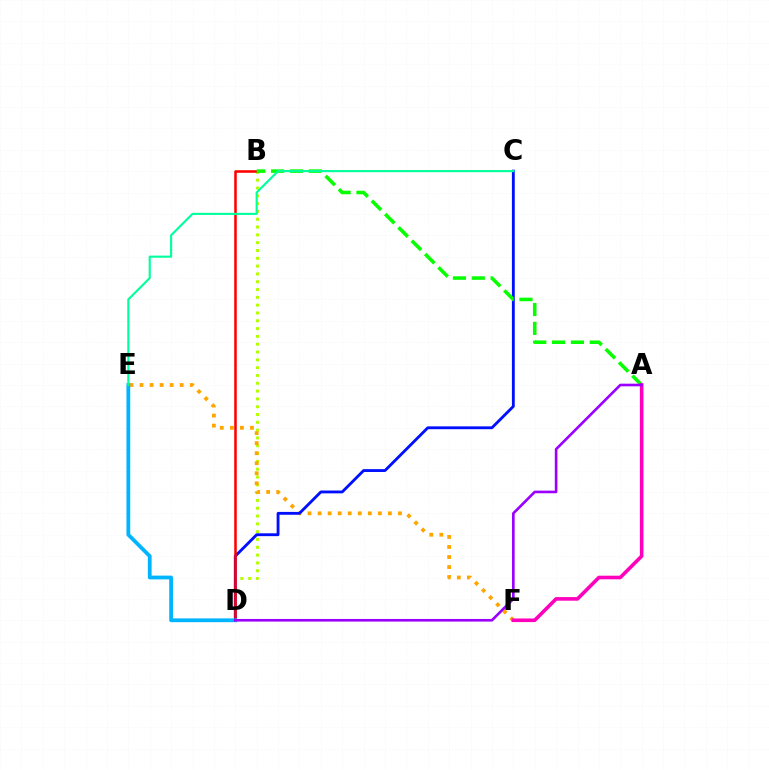{('B', 'D'): [{'color': '#b3ff00', 'line_style': 'dotted', 'thickness': 2.12}, {'color': '#ff0000', 'line_style': 'solid', 'thickness': 1.84}], ('E', 'F'): [{'color': '#ffa500', 'line_style': 'dotted', 'thickness': 2.73}], ('C', 'D'): [{'color': '#0010ff', 'line_style': 'solid', 'thickness': 2.05}], ('A', 'B'): [{'color': '#08ff00', 'line_style': 'dashed', 'thickness': 2.56}], ('A', 'F'): [{'color': '#ff00bd', 'line_style': 'solid', 'thickness': 2.6}], ('D', 'E'): [{'color': '#00b5ff', 'line_style': 'solid', 'thickness': 2.72}], ('A', 'D'): [{'color': '#9b00ff', 'line_style': 'solid', 'thickness': 1.89}], ('C', 'E'): [{'color': '#00ff9d', 'line_style': 'solid', 'thickness': 1.54}]}